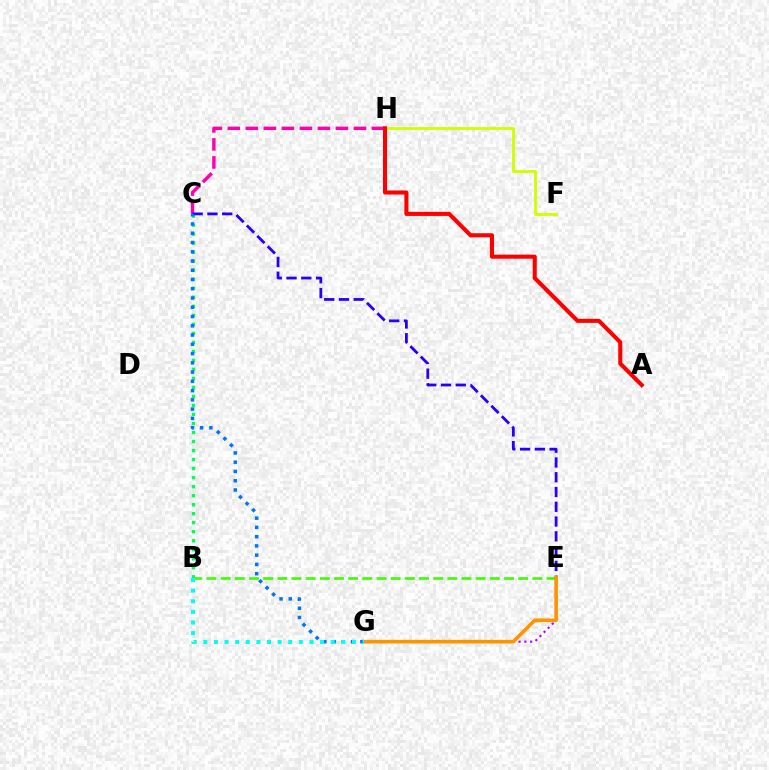{('E', 'G'): [{'color': '#b900ff', 'line_style': 'dotted', 'thickness': 1.58}, {'color': '#ff9400', 'line_style': 'solid', 'thickness': 2.59}], ('C', 'H'): [{'color': '#ff00ac', 'line_style': 'dashed', 'thickness': 2.45}], ('B', 'C'): [{'color': '#00ff5c', 'line_style': 'dotted', 'thickness': 2.45}], ('B', 'E'): [{'color': '#3dff00', 'line_style': 'dashed', 'thickness': 1.93}], ('F', 'H'): [{'color': '#d1ff00', 'line_style': 'solid', 'thickness': 2.06}], ('C', 'E'): [{'color': '#2500ff', 'line_style': 'dashed', 'thickness': 2.01}], ('A', 'H'): [{'color': '#ff0000', 'line_style': 'solid', 'thickness': 2.94}], ('C', 'G'): [{'color': '#0074ff', 'line_style': 'dotted', 'thickness': 2.52}], ('B', 'G'): [{'color': '#00fff6', 'line_style': 'dotted', 'thickness': 2.88}]}